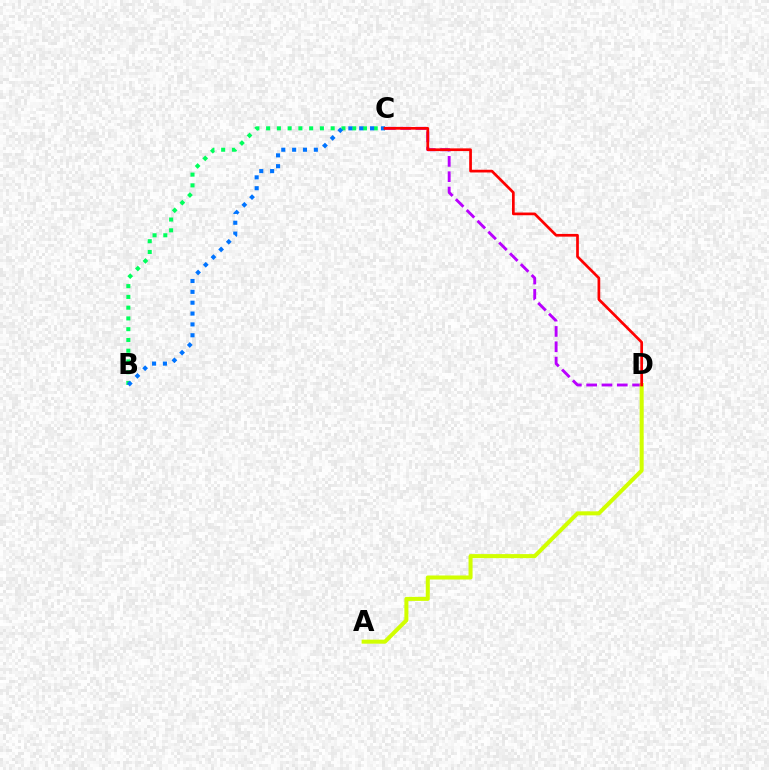{('B', 'C'): [{'color': '#00ff5c', 'line_style': 'dotted', 'thickness': 2.92}, {'color': '#0074ff', 'line_style': 'dotted', 'thickness': 2.95}], ('C', 'D'): [{'color': '#b900ff', 'line_style': 'dashed', 'thickness': 2.08}, {'color': '#ff0000', 'line_style': 'solid', 'thickness': 1.95}], ('A', 'D'): [{'color': '#d1ff00', 'line_style': 'solid', 'thickness': 2.89}]}